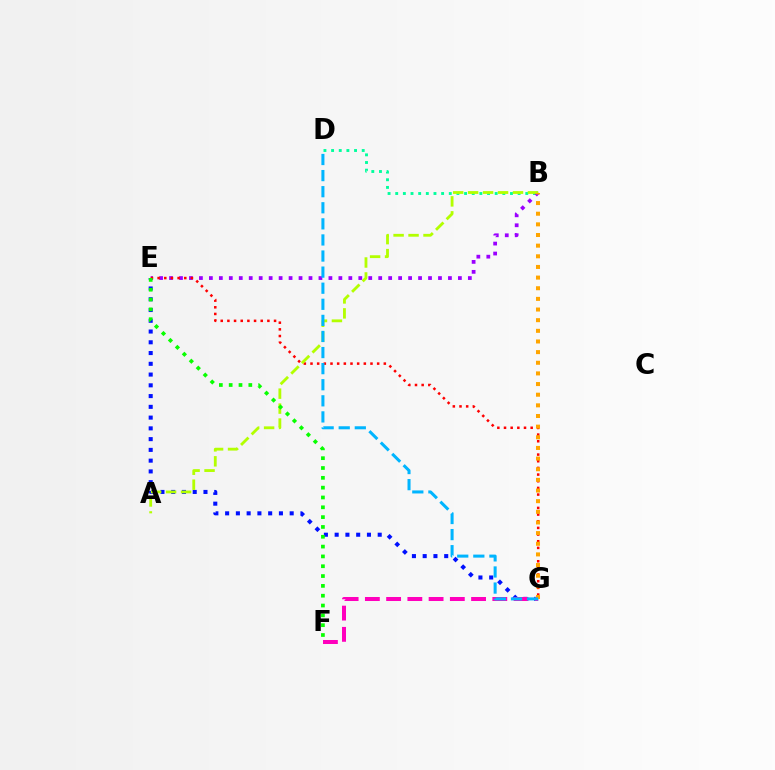{('E', 'G'): [{'color': '#0010ff', 'line_style': 'dotted', 'thickness': 2.92}, {'color': '#ff0000', 'line_style': 'dotted', 'thickness': 1.81}], ('B', 'D'): [{'color': '#00ff9d', 'line_style': 'dotted', 'thickness': 2.08}], ('F', 'G'): [{'color': '#ff00bd', 'line_style': 'dashed', 'thickness': 2.89}], ('B', 'E'): [{'color': '#9b00ff', 'line_style': 'dotted', 'thickness': 2.71}], ('A', 'B'): [{'color': '#b3ff00', 'line_style': 'dashed', 'thickness': 2.03}], ('B', 'G'): [{'color': '#ffa500', 'line_style': 'dotted', 'thickness': 2.89}], ('E', 'F'): [{'color': '#08ff00', 'line_style': 'dotted', 'thickness': 2.67}], ('D', 'G'): [{'color': '#00b5ff', 'line_style': 'dashed', 'thickness': 2.19}]}